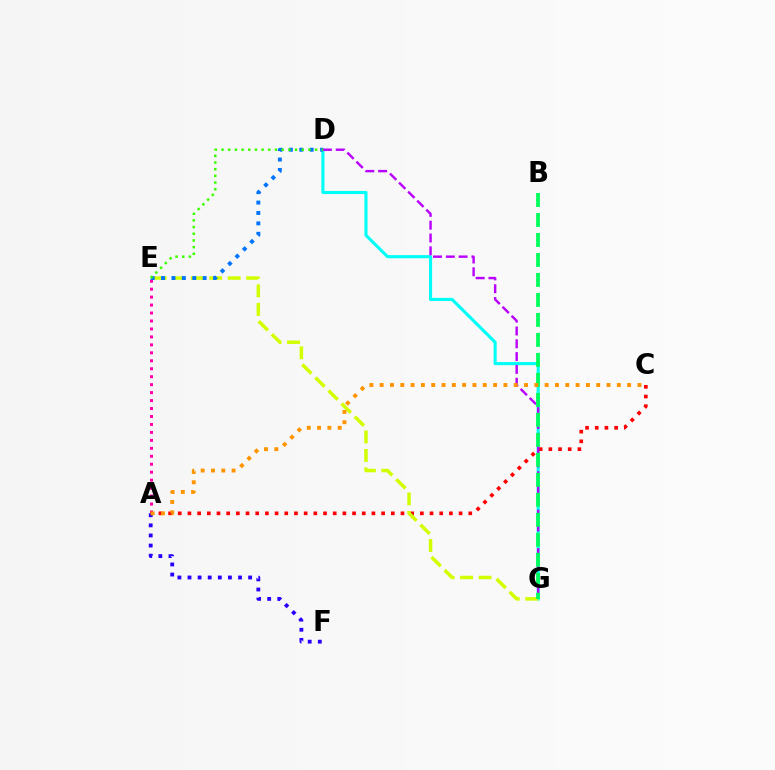{('A', 'F'): [{'color': '#2500ff', 'line_style': 'dotted', 'thickness': 2.75}], ('D', 'G'): [{'color': '#00fff6', 'line_style': 'solid', 'thickness': 2.23}, {'color': '#b900ff', 'line_style': 'dashed', 'thickness': 1.74}], ('A', 'E'): [{'color': '#ff00ac', 'line_style': 'dotted', 'thickness': 2.16}], ('A', 'C'): [{'color': '#ff0000', 'line_style': 'dotted', 'thickness': 2.63}, {'color': '#ff9400', 'line_style': 'dotted', 'thickness': 2.8}], ('E', 'G'): [{'color': '#d1ff00', 'line_style': 'dashed', 'thickness': 2.51}], ('D', 'E'): [{'color': '#0074ff', 'line_style': 'dotted', 'thickness': 2.83}, {'color': '#3dff00', 'line_style': 'dotted', 'thickness': 1.82}], ('B', 'G'): [{'color': '#00ff5c', 'line_style': 'dashed', 'thickness': 2.72}]}